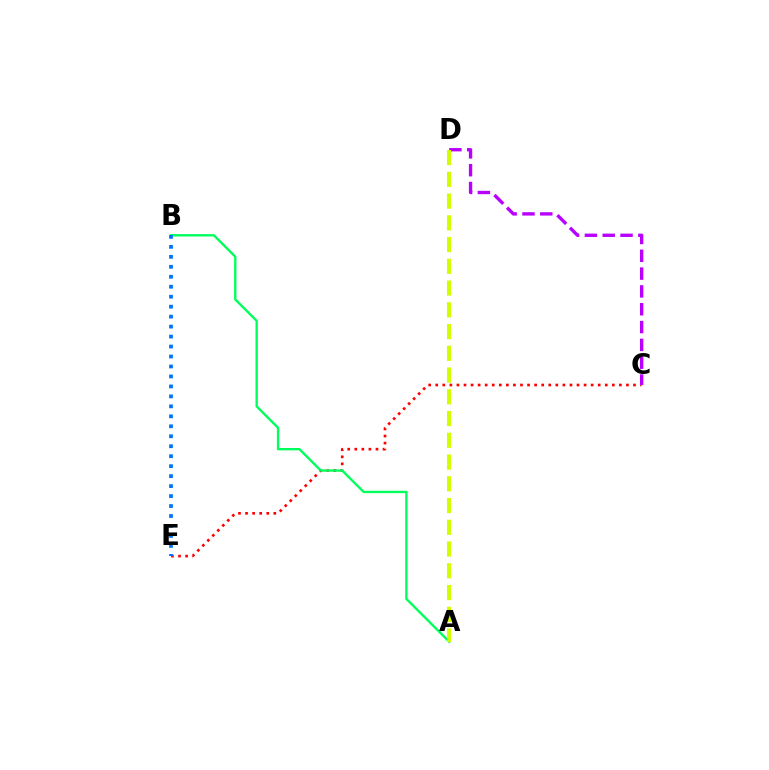{('C', 'E'): [{'color': '#ff0000', 'line_style': 'dotted', 'thickness': 1.92}], ('C', 'D'): [{'color': '#b900ff', 'line_style': 'dashed', 'thickness': 2.42}], ('A', 'B'): [{'color': '#00ff5c', 'line_style': 'solid', 'thickness': 1.7}], ('A', 'D'): [{'color': '#d1ff00', 'line_style': 'dashed', 'thickness': 2.95}], ('B', 'E'): [{'color': '#0074ff', 'line_style': 'dotted', 'thickness': 2.71}]}